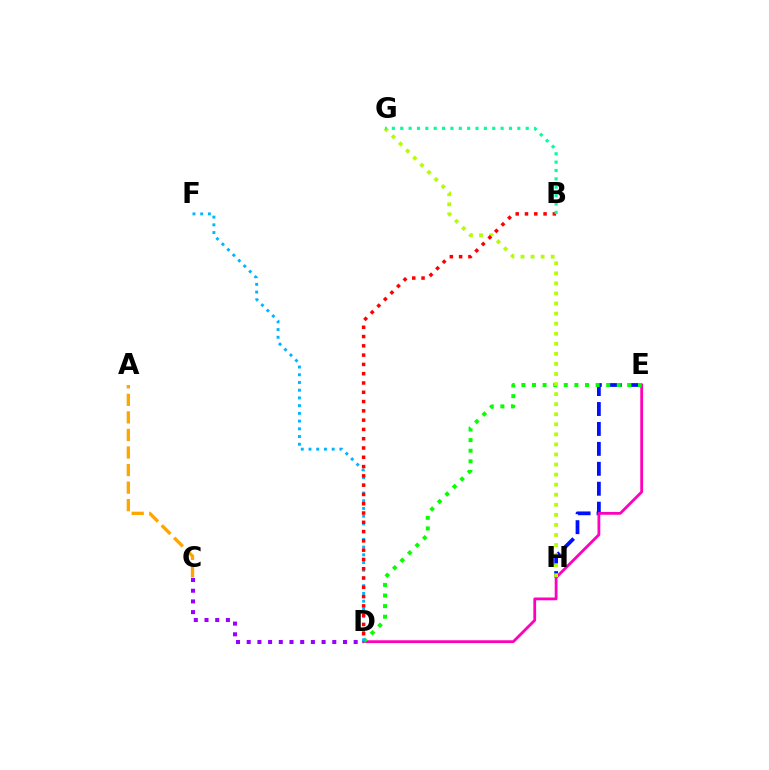{('E', 'H'): [{'color': '#0010ff', 'line_style': 'dashed', 'thickness': 2.71}], ('D', 'E'): [{'color': '#ff00bd', 'line_style': 'solid', 'thickness': 2.01}, {'color': '#08ff00', 'line_style': 'dotted', 'thickness': 2.88}], ('C', 'D'): [{'color': '#9b00ff', 'line_style': 'dotted', 'thickness': 2.91}], ('D', 'F'): [{'color': '#00b5ff', 'line_style': 'dotted', 'thickness': 2.1}], ('G', 'H'): [{'color': '#b3ff00', 'line_style': 'dotted', 'thickness': 2.73}], ('A', 'C'): [{'color': '#ffa500', 'line_style': 'dashed', 'thickness': 2.38}], ('B', 'D'): [{'color': '#ff0000', 'line_style': 'dotted', 'thickness': 2.52}], ('B', 'G'): [{'color': '#00ff9d', 'line_style': 'dotted', 'thickness': 2.27}]}